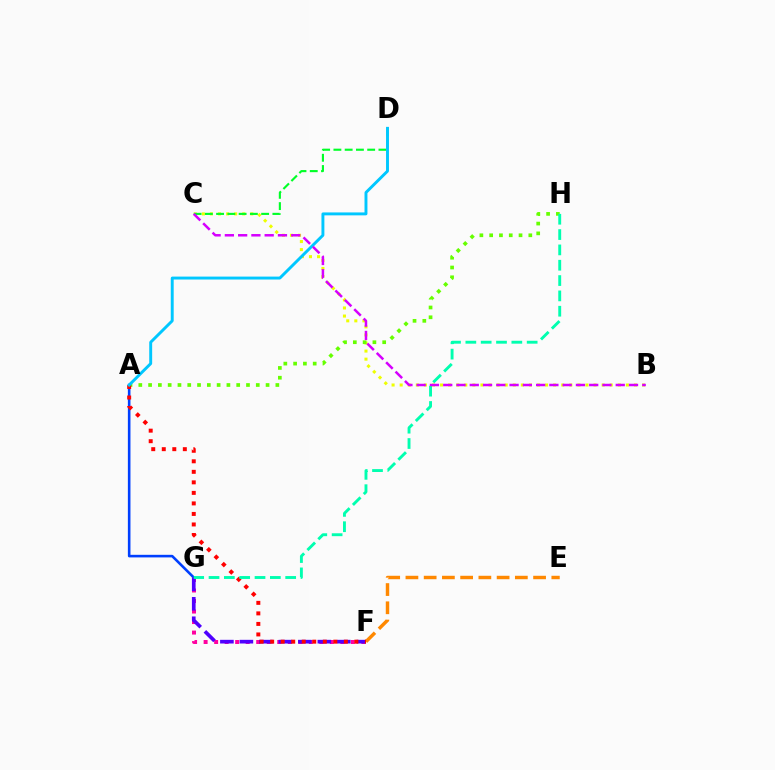{('B', 'C'): [{'color': '#eeff00', 'line_style': 'dotted', 'thickness': 2.19}, {'color': '#d600ff', 'line_style': 'dashed', 'thickness': 1.8}], ('E', 'F'): [{'color': '#ff8800', 'line_style': 'dashed', 'thickness': 2.48}], ('F', 'G'): [{'color': '#ff00a0', 'line_style': 'dotted', 'thickness': 2.86}, {'color': '#4f00ff', 'line_style': 'dashed', 'thickness': 2.65}], ('A', 'H'): [{'color': '#66ff00', 'line_style': 'dotted', 'thickness': 2.66}], ('A', 'G'): [{'color': '#003fff', 'line_style': 'solid', 'thickness': 1.86}], ('C', 'D'): [{'color': '#00ff27', 'line_style': 'dashed', 'thickness': 1.53}], ('A', 'F'): [{'color': '#ff0000', 'line_style': 'dotted', 'thickness': 2.86}], ('G', 'H'): [{'color': '#00ffaf', 'line_style': 'dashed', 'thickness': 2.08}], ('A', 'D'): [{'color': '#00c7ff', 'line_style': 'solid', 'thickness': 2.11}]}